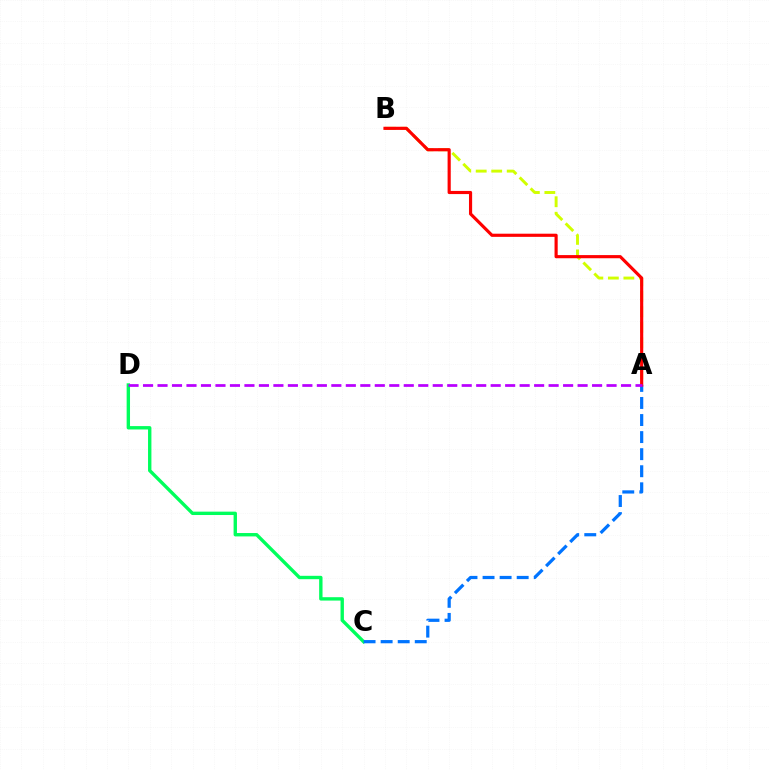{('C', 'D'): [{'color': '#00ff5c', 'line_style': 'solid', 'thickness': 2.43}], ('A', 'B'): [{'color': '#d1ff00', 'line_style': 'dashed', 'thickness': 2.11}, {'color': '#ff0000', 'line_style': 'solid', 'thickness': 2.27}], ('A', 'C'): [{'color': '#0074ff', 'line_style': 'dashed', 'thickness': 2.32}], ('A', 'D'): [{'color': '#b900ff', 'line_style': 'dashed', 'thickness': 1.97}]}